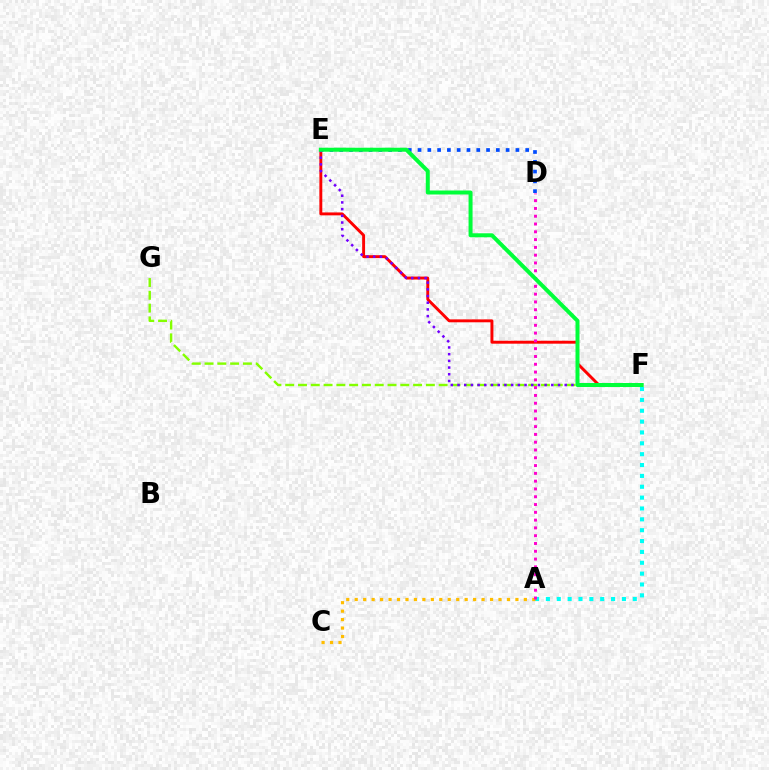{('A', 'F'): [{'color': '#00fff6', 'line_style': 'dotted', 'thickness': 2.95}], ('F', 'G'): [{'color': '#84ff00', 'line_style': 'dashed', 'thickness': 1.74}], ('E', 'F'): [{'color': '#ff0000', 'line_style': 'solid', 'thickness': 2.1}, {'color': '#7200ff', 'line_style': 'dotted', 'thickness': 1.82}, {'color': '#00ff39', 'line_style': 'solid', 'thickness': 2.88}], ('A', 'C'): [{'color': '#ffbd00', 'line_style': 'dotted', 'thickness': 2.3}], ('D', 'E'): [{'color': '#004bff', 'line_style': 'dotted', 'thickness': 2.66}], ('A', 'D'): [{'color': '#ff00cf', 'line_style': 'dotted', 'thickness': 2.12}]}